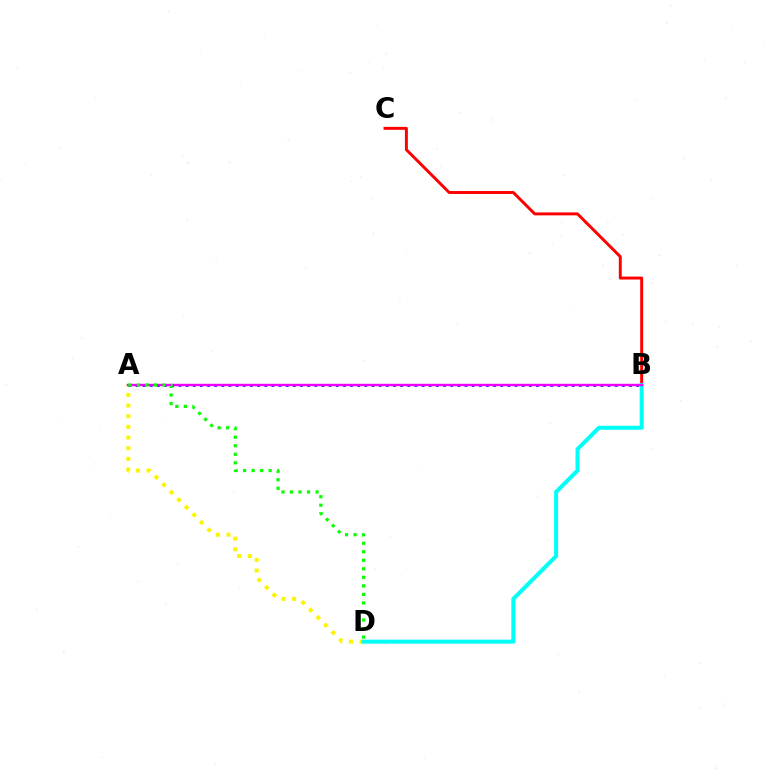{('A', 'D'): [{'color': '#fcf500', 'line_style': 'dotted', 'thickness': 2.89}, {'color': '#08ff00', 'line_style': 'dotted', 'thickness': 2.32}], ('B', 'C'): [{'color': '#ff0000', 'line_style': 'solid', 'thickness': 2.12}], ('B', 'D'): [{'color': '#00fff6', 'line_style': 'solid', 'thickness': 2.89}], ('A', 'B'): [{'color': '#0010ff', 'line_style': 'dotted', 'thickness': 1.94}, {'color': '#ee00ff', 'line_style': 'solid', 'thickness': 1.72}]}